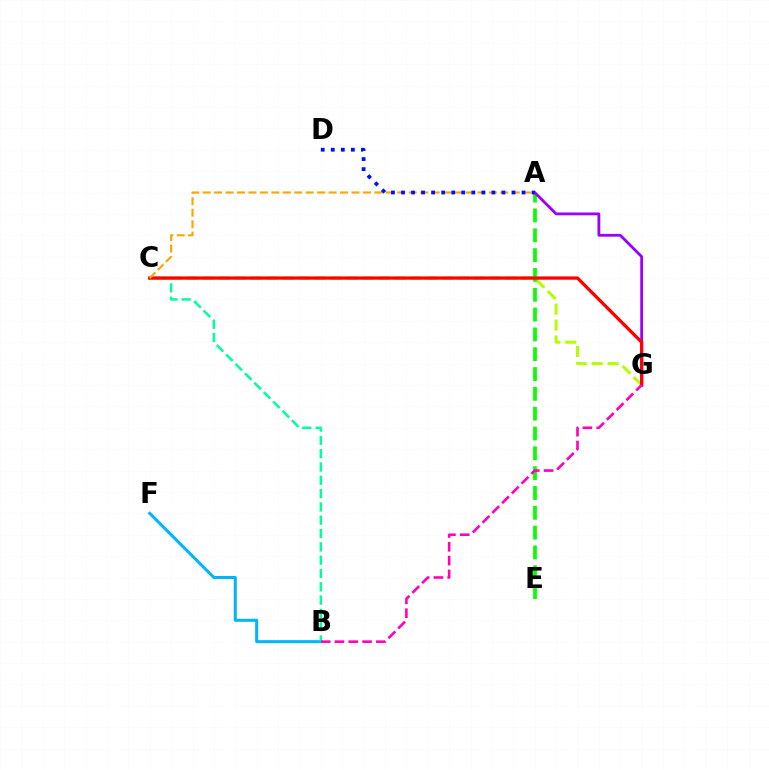{('B', 'F'): [{'color': '#00b5ff', 'line_style': 'solid', 'thickness': 2.18}], ('C', 'G'): [{'color': '#b3ff00', 'line_style': 'dashed', 'thickness': 2.16}, {'color': '#ff0000', 'line_style': 'solid', 'thickness': 2.36}], ('B', 'C'): [{'color': '#00ff9d', 'line_style': 'dashed', 'thickness': 1.81}], ('A', 'E'): [{'color': '#08ff00', 'line_style': 'dashed', 'thickness': 2.69}], ('A', 'G'): [{'color': '#9b00ff', 'line_style': 'solid', 'thickness': 2.03}], ('A', 'C'): [{'color': '#ffa500', 'line_style': 'dashed', 'thickness': 1.56}], ('A', 'D'): [{'color': '#0010ff', 'line_style': 'dotted', 'thickness': 2.73}], ('B', 'G'): [{'color': '#ff00bd', 'line_style': 'dashed', 'thickness': 1.88}]}